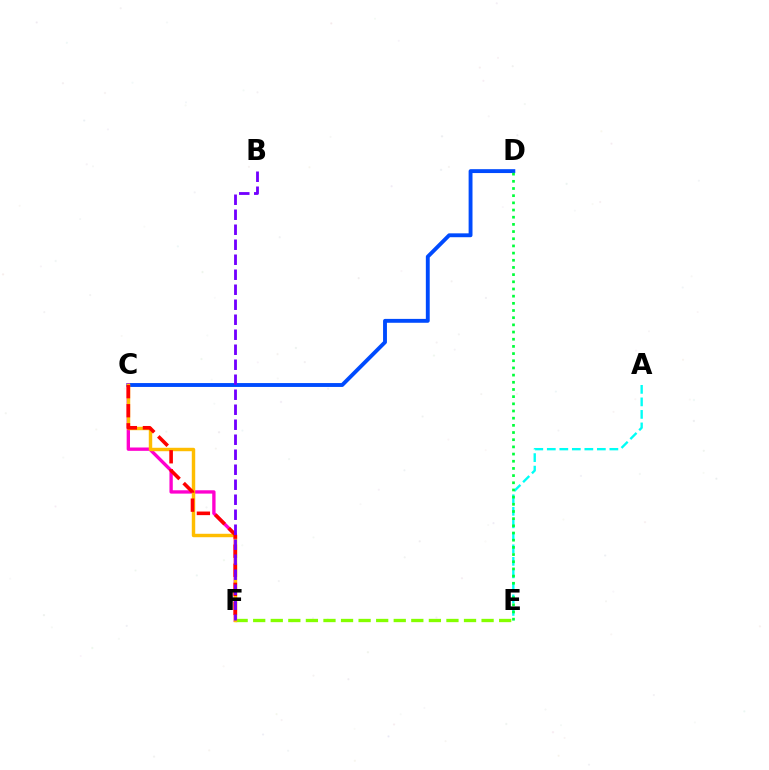{('E', 'F'): [{'color': '#84ff00', 'line_style': 'dashed', 'thickness': 2.39}], ('A', 'E'): [{'color': '#00fff6', 'line_style': 'dashed', 'thickness': 1.7}], ('C', 'D'): [{'color': '#004bff', 'line_style': 'solid', 'thickness': 2.79}], ('C', 'F'): [{'color': '#ff00cf', 'line_style': 'solid', 'thickness': 2.41}, {'color': '#ffbd00', 'line_style': 'solid', 'thickness': 2.47}, {'color': '#ff0000', 'line_style': 'dashed', 'thickness': 2.59}], ('D', 'E'): [{'color': '#00ff39', 'line_style': 'dotted', 'thickness': 1.95}], ('B', 'F'): [{'color': '#7200ff', 'line_style': 'dashed', 'thickness': 2.04}]}